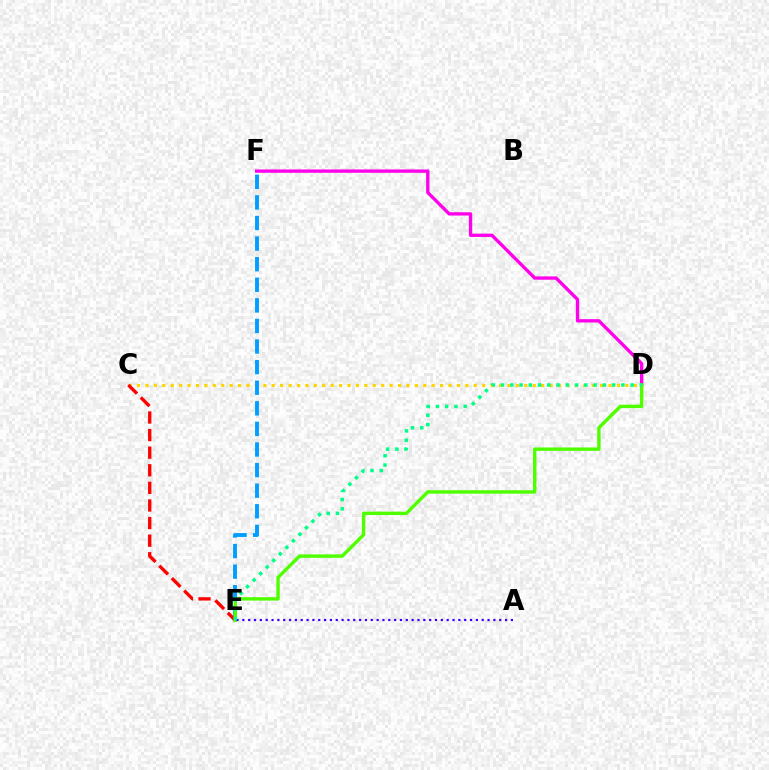{('D', 'F'): [{'color': '#ff00ed', 'line_style': 'solid', 'thickness': 2.39}], ('C', 'D'): [{'color': '#ffd500', 'line_style': 'dotted', 'thickness': 2.29}], ('E', 'F'): [{'color': '#009eff', 'line_style': 'dashed', 'thickness': 2.8}], ('C', 'E'): [{'color': '#ff0000', 'line_style': 'dashed', 'thickness': 2.39}], ('D', 'E'): [{'color': '#4fff00', 'line_style': 'solid', 'thickness': 2.45}, {'color': '#00ff86', 'line_style': 'dotted', 'thickness': 2.51}], ('A', 'E'): [{'color': '#3700ff', 'line_style': 'dotted', 'thickness': 1.59}]}